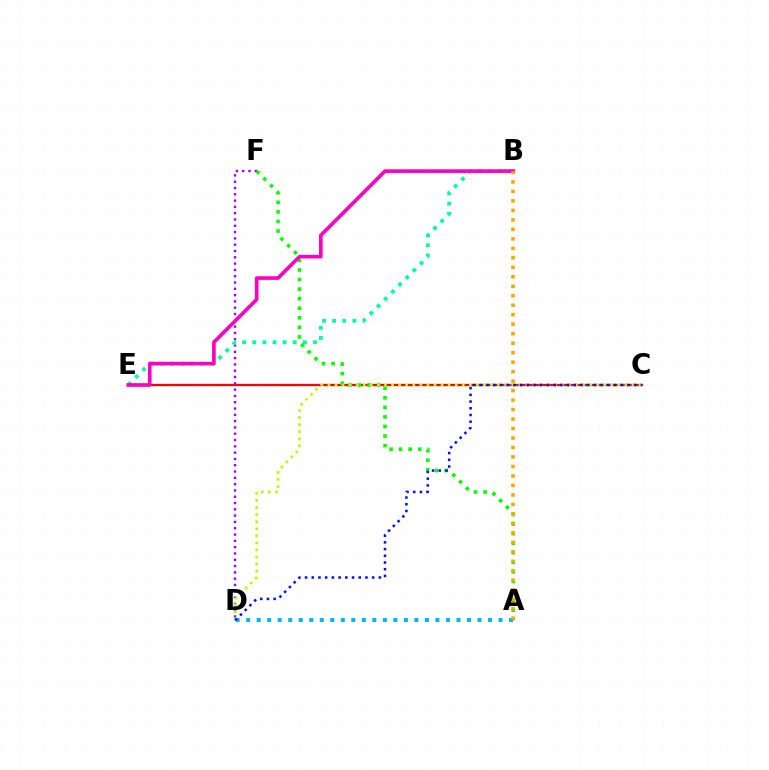{('C', 'E'): [{'color': '#ff0000', 'line_style': 'solid', 'thickness': 1.65}], ('D', 'F'): [{'color': '#9b00ff', 'line_style': 'dotted', 'thickness': 1.71}], ('B', 'E'): [{'color': '#00ff9d', 'line_style': 'dotted', 'thickness': 2.75}, {'color': '#ff00bd', 'line_style': 'solid', 'thickness': 2.62}], ('A', 'F'): [{'color': '#08ff00', 'line_style': 'dotted', 'thickness': 2.6}], ('C', 'D'): [{'color': '#b3ff00', 'line_style': 'dotted', 'thickness': 1.92}, {'color': '#0010ff', 'line_style': 'dotted', 'thickness': 1.82}], ('A', 'D'): [{'color': '#00b5ff', 'line_style': 'dotted', 'thickness': 2.86}], ('A', 'B'): [{'color': '#ffa500', 'line_style': 'dotted', 'thickness': 2.58}]}